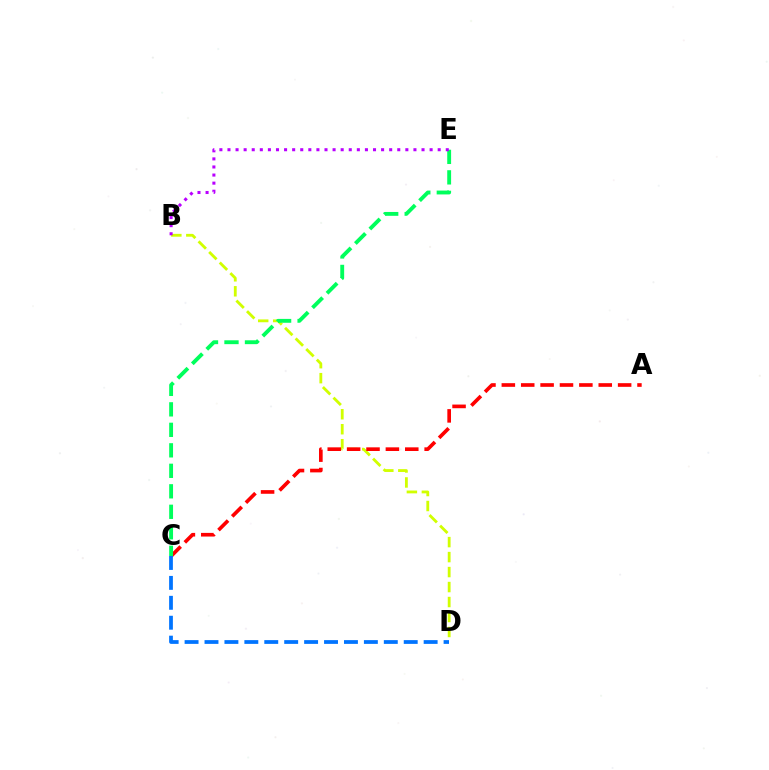{('B', 'D'): [{'color': '#d1ff00', 'line_style': 'dashed', 'thickness': 2.04}], ('A', 'C'): [{'color': '#ff0000', 'line_style': 'dashed', 'thickness': 2.63}], ('C', 'E'): [{'color': '#00ff5c', 'line_style': 'dashed', 'thickness': 2.78}], ('C', 'D'): [{'color': '#0074ff', 'line_style': 'dashed', 'thickness': 2.71}], ('B', 'E'): [{'color': '#b900ff', 'line_style': 'dotted', 'thickness': 2.2}]}